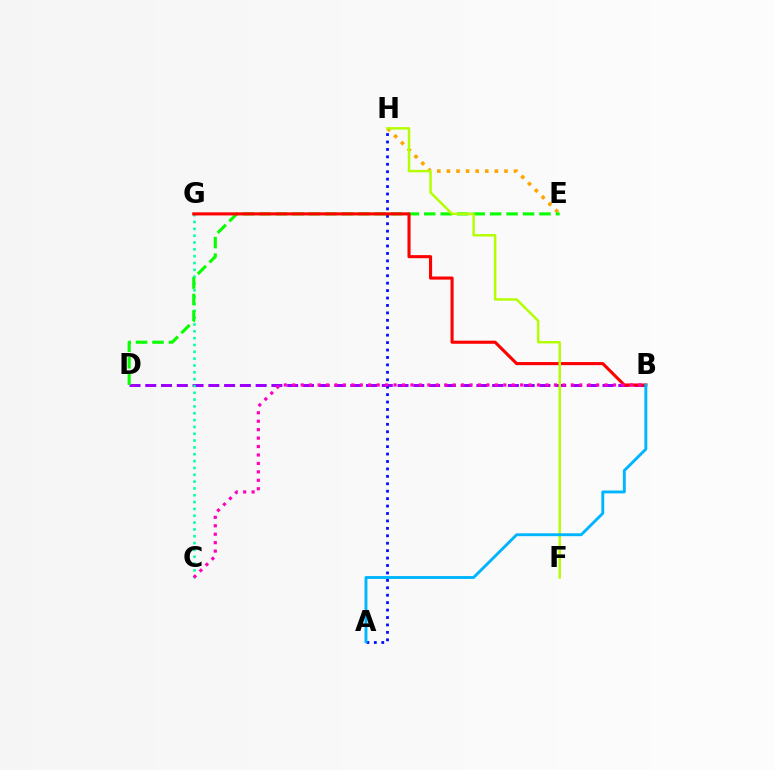{('B', 'D'): [{'color': '#9b00ff', 'line_style': 'dashed', 'thickness': 2.14}], ('E', 'H'): [{'color': '#ffa500', 'line_style': 'dotted', 'thickness': 2.61}], ('C', 'G'): [{'color': '#00ff9d', 'line_style': 'dotted', 'thickness': 1.86}], ('A', 'H'): [{'color': '#0010ff', 'line_style': 'dotted', 'thickness': 2.02}], ('D', 'E'): [{'color': '#08ff00', 'line_style': 'dashed', 'thickness': 2.24}], ('B', 'G'): [{'color': '#ff0000', 'line_style': 'solid', 'thickness': 2.23}], ('F', 'H'): [{'color': '#b3ff00', 'line_style': 'solid', 'thickness': 1.77}], ('A', 'B'): [{'color': '#00b5ff', 'line_style': 'solid', 'thickness': 2.09}], ('B', 'C'): [{'color': '#ff00bd', 'line_style': 'dotted', 'thickness': 2.29}]}